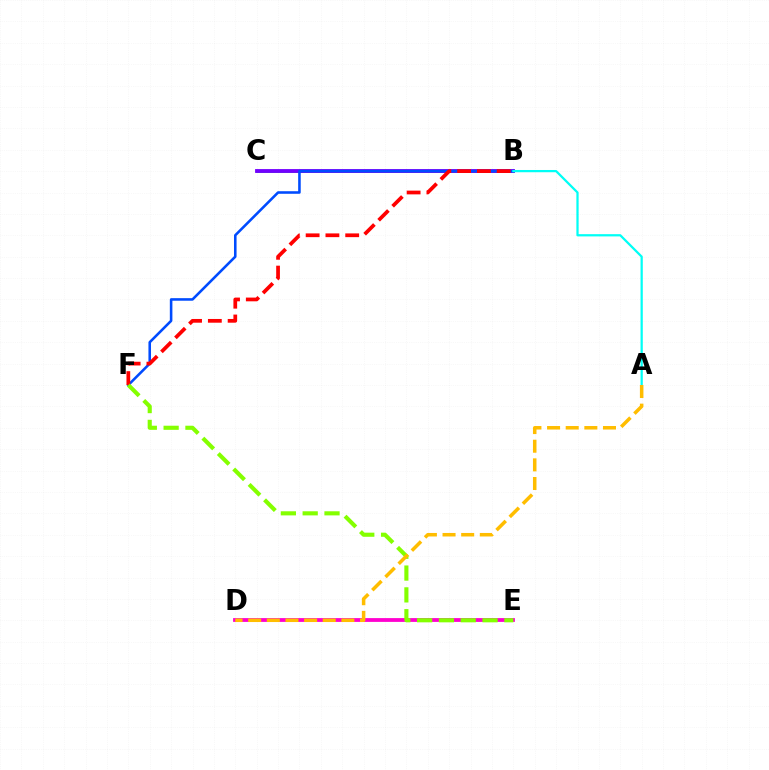{('D', 'E'): [{'color': '#ff00cf', 'line_style': 'solid', 'thickness': 2.73}], ('B', 'C'): [{'color': '#00ff39', 'line_style': 'solid', 'thickness': 1.93}, {'color': '#7200ff', 'line_style': 'solid', 'thickness': 2.75}], ('B', 'F'): [{'color': '#004bff', 'line_style': 'solid', 'thickness': 1.85}, {'color': '#ff0000', 'line_style': 'dashed', 'thickness': 2.69}], ('A', 'B'): [{'color': '#00fff6', 'line_style': 'solid', 'thickness': 1.61}], ('E', 'F'): [{'color': '#84ff00', 'line_style': 'dashed', 'thickness': 2.96}], ('A', 'D'): [{'color': '#ffbd00', 'line_style': 'dashed', 'thickness': 2.53}]}